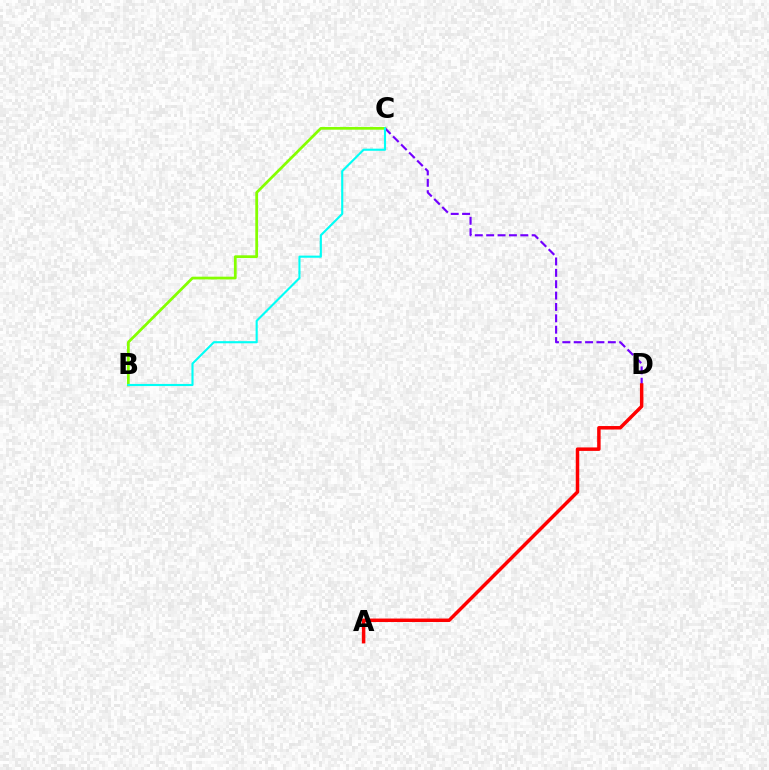{('B', 'C'): [{'color': '#84ff00', 'line_style': 'solid', 'thickness': 1.97}, {'color': '#00fff6', 'line_style': 'solid', 'thickness': 1.53}], ('C', 'D'): [{'color': '#7200ff', 'line_style': 'dashed', 'thickness': 1.54}], ('A', 'D'): [{'color': '#ff0000', 'line_style': 'solid', 'thickness': 2.5}]}